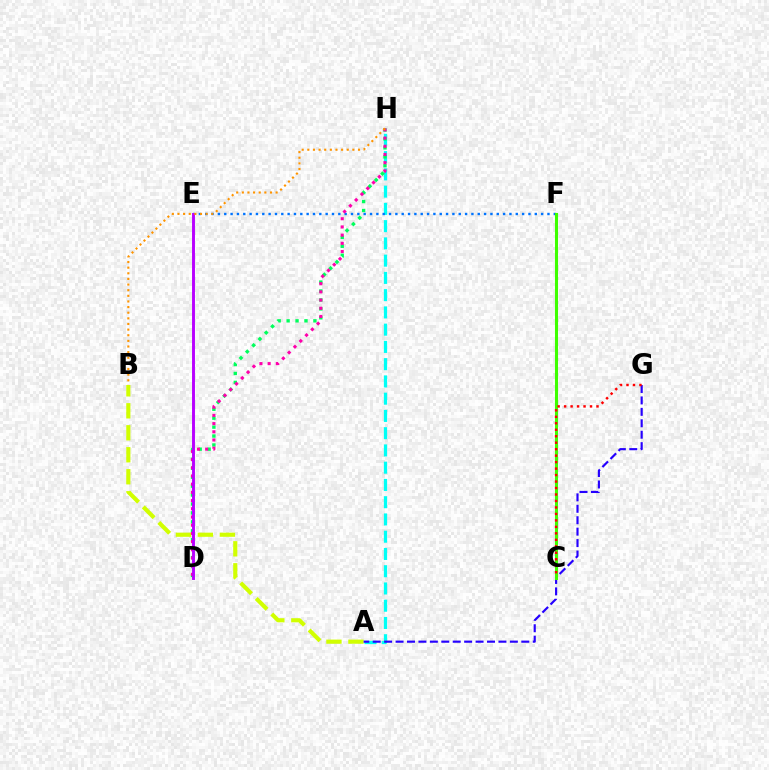{('A', 'B'): [{'color': '#d1ff00', 'line_style': 'dashed', 'thickness': 2.99}], ('A', 'H'): [{'color': '#00fff6', 'line_style': 'dashed', 'thickness': 2.34}], ('E', 'F'): [{'color': '#0074ff', 'line_style': 'dotted', 'thickness': 1.72}], ('D', 'H'): [{'color': '#00ff5c', 'line_style': 'dotted', 'thickness': 2.43}, {'color': '#ff00ac', 'line_style': 'dotted', 'thickness': 2.23}], ('A', 'G'): [{'color': '#2500ff', 'line_style': 'dashed', 'thickness': 1.55}], ('D', 'E'): [{'color': '#b900ff', 'line_style': 'solid', 'thickness': 2.11}], ('B', 'H'): [{'color': '#ff9400', 'line_style': 'dotted', 'thickness': 1.53}], ('C', 'F'): [{'color': '#3dff00', 'line_style': 'solid', 'thickness': 2.21}], ('C', 'G'): [{'color': '#ff0000', 'line_style': 'dotted', 'thickness': 1.76}]}